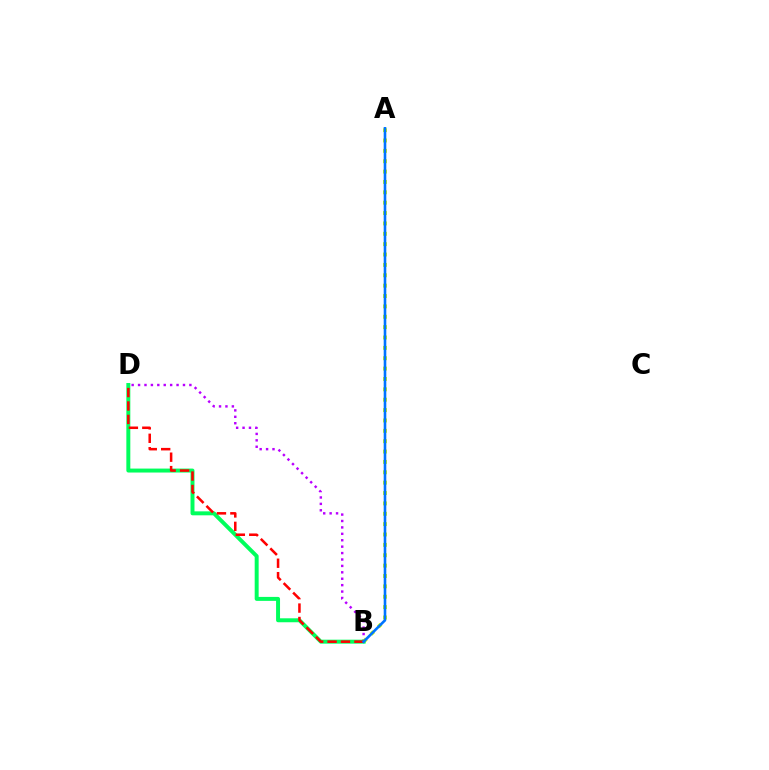{('B', 'D'): [{'color': '#b900ff', 'line_style': 'dotted', 'thickness': 1.74}, {'color': '#00ff5c', 'line_style': 'solid', 'thickness': 2.85}, {'color': '#ff0000', 'line_style': 'dashed', 'thickness': 1.82}], ('A', 'B'): [{'color': '#d1ff00', 'line_style': 'dotted', 'thickness': 2.82}, {'color': '#0074ff', 'line_style': 'solid', 'thickness': 1.89}]}